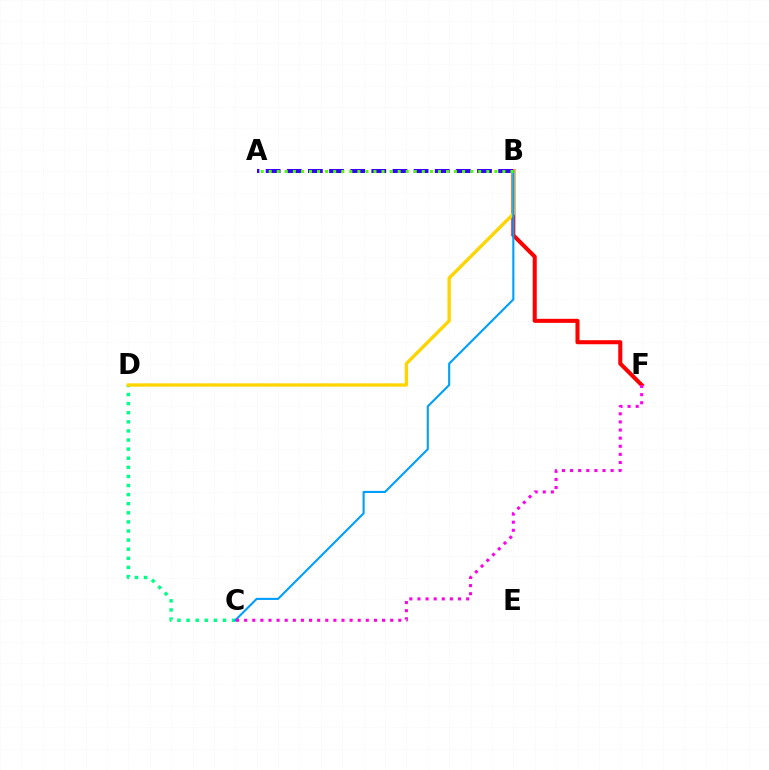{('B', 'F'): [{'color': '#ff0000', 'line_style': 'solid', 'thickness': 2.92}], ('C', 'D'): [{'color': '#00ff86', 'line_style': 'dotted', 'thickness': 2.47}], ('B', 'D'): [{'color': '#ffd500', 'line_style': 'solid', 'thickness': 2.41}], ('B', 'C'): [{'color': '#009eff', 'line_style': 'solid', 'thickness': 1.51}], ('A', 'B'): [{'color': '#3700ff', 'line_style': 'dashed', 'thickness': 2.87}, {'color': '#4fff00', 'line_style': 'dotted', 'thickness': 2.19}], ('C', 'F'): [{'color': '#ff00ed', 'line_style': 'dotted', 'thickness': 2.2}]}